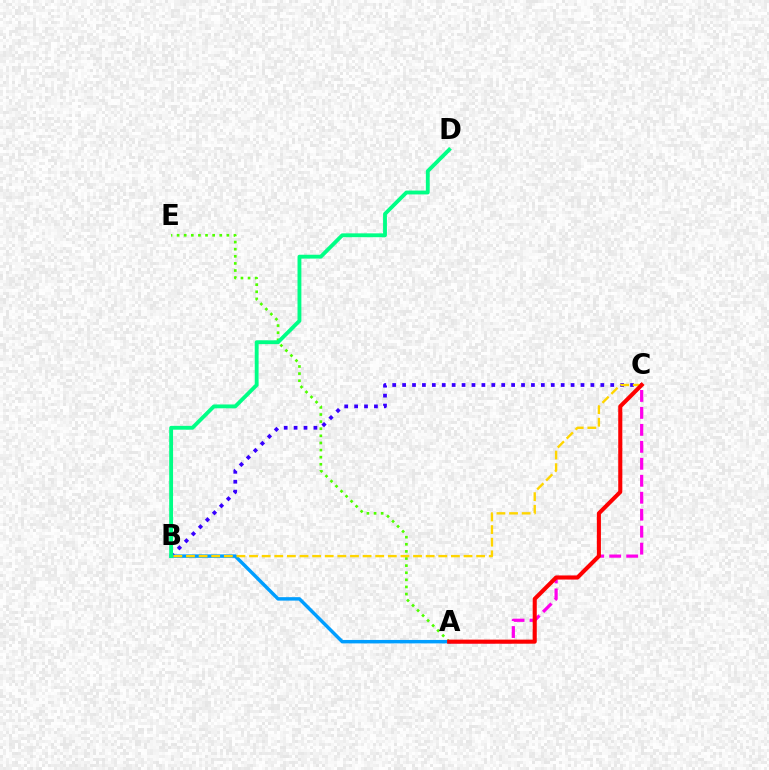{('A', 'E'): [{'color': '#4fff00', 'line_style': 'dotted', 'thickness': 1.93}], ('B', 'C'): [{'color': '#3700ff', 'line_style': 'dotted', 'thickness': 2.69}, {'color': '#ffd500', 'line_style': 'dashed', 'thickness': 1.71}], ('A', 'C'): [{'color': '#ff00ed', 'line_style': 'dashed', 'thickness': 2.31}, {'color': '#ff0000', 'line_style': 'solid', 'thickness': 2.94}], ('A', 'B'): [{'color': '#009eff', 'line_style': 'solid', 'thickness': 2.49}], ('B', 'D'): [{'color': '#00ff86', 'line_style': 'solid', 'thickness': 2.77}]}